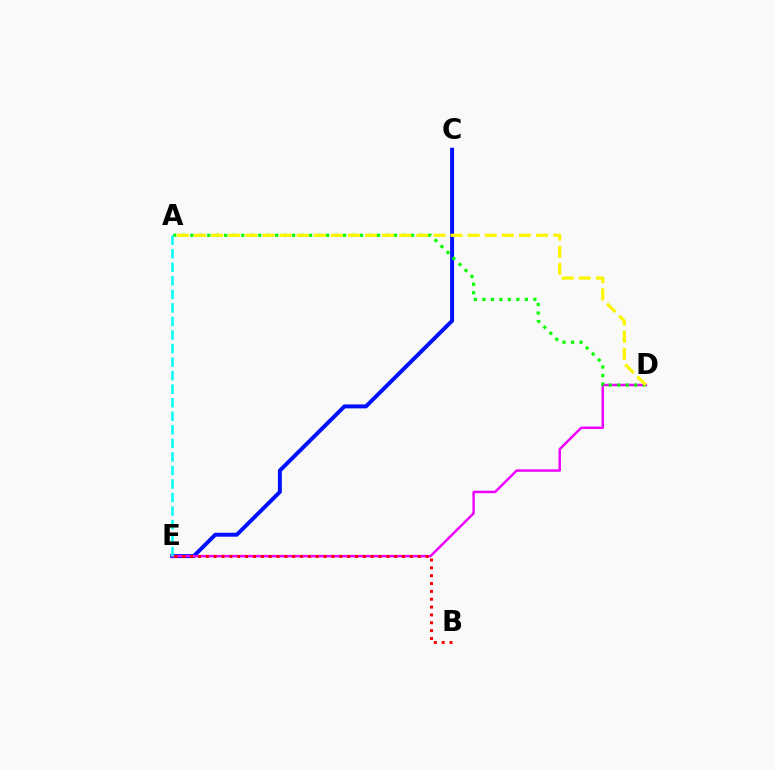{('C', 'E'): [{'color': '#0010ff', 'line_style': 'solid', 'thickness': 2.85}], ('D', 'E'): [{'color': '#ee00ff', 'line_style': 'solid', 'thickness': 1.77}], ('A', 'D'): [{'color': '#08ff00', 'line_style': 'dotted', 'thickness': 2.31}, {'color': '#fcf500', 'line_style': 'dashed', 'thickness': 2.32}], ('B', 'E'): [{'color': '#ff0000', 'line_style': 'dotted', 'thickness': 2.13}], ('A', 'E'): [{'color': '#00fff6', 'line_style': 'dashed', 'thickness': 1.84}]}